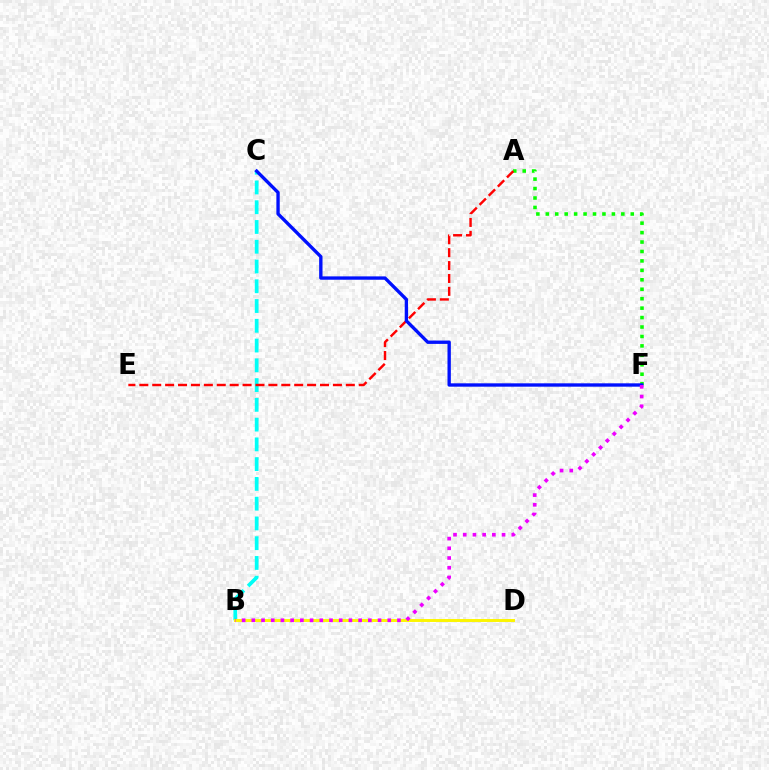{('B', 'C'): [{'color': '#00fff6', 'line_style': 'dashed', 'thickness': 2.68}], ('A', 'F'): [{'color': '#08ff00', 'line_style': 'dotted', 'thickness': 2.57}], ('A', 'E'): [{'color': '#ff0000', 'line_style': 'dashed', 'thickness': 1.75}], ('B', 'D'): [{'color': '#fcf500', 'line_style': 'solid', 'thickness': 2.12}], ('C', 'F'): [{'color': '#0010ff', 'line_style': 'solid', 'thickness': 2.41}], ('B', 'F'): [{'color': '#ee00ff', 'line_style': 'dotted', 'thickness': 2.64}]}